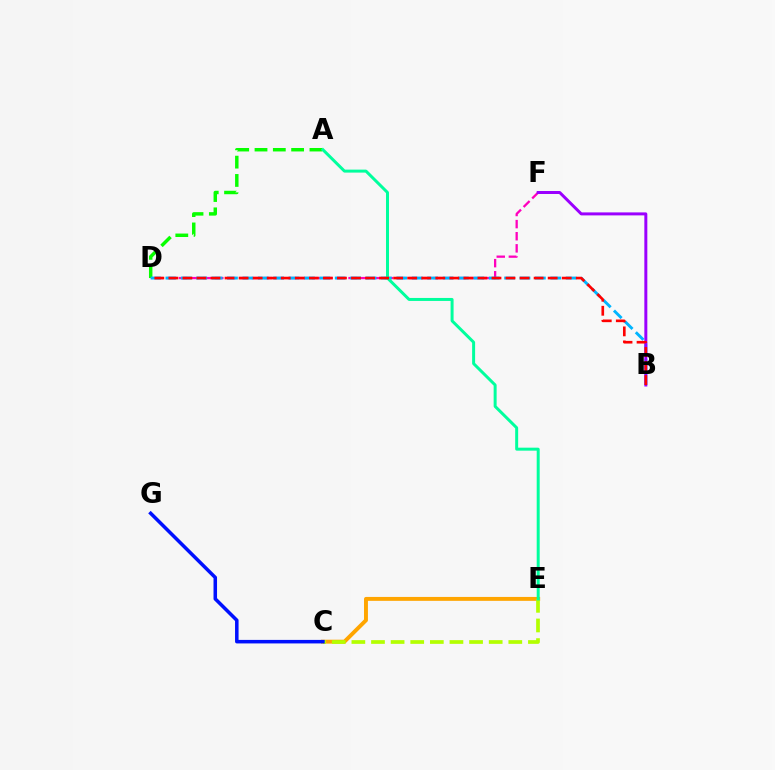{('D', 'F'): [{'color': '#ff00bd', 'line_style': 'dashed', 'thickness': 1.65}], ('A', 'D'): [{'color': '#08ff00', 'line_style': 'dashed', 'thickness': 2.49}], ('C', 'E'): [{'color': '#ffa500', 'line_style': 'solid', 'thickness': 2.82}, {'color': '#b3ff00', 'line_style': 'dashed', 'thickness': 2.66}], ('B', 'D'): [{'color': '#00b5ff', 'line_style': 'dashed', 'thickness': 2.09}, {'color': '#ff0000', 'line_style': 'dashed', 'thickness': 1.91}], ('A', 'E'): [{'color': '#00ff9d', 'line_style': 'solid', 'thickness': 2.15}], ('B', 'F'): [{'color': '#9b00ff', 'line_style': 'solid', 'thickness': 2.15}], ('C', 'G'): [{'color': '#0010ff', 'line_style': 'solid', 'thickness': 2.54}]}